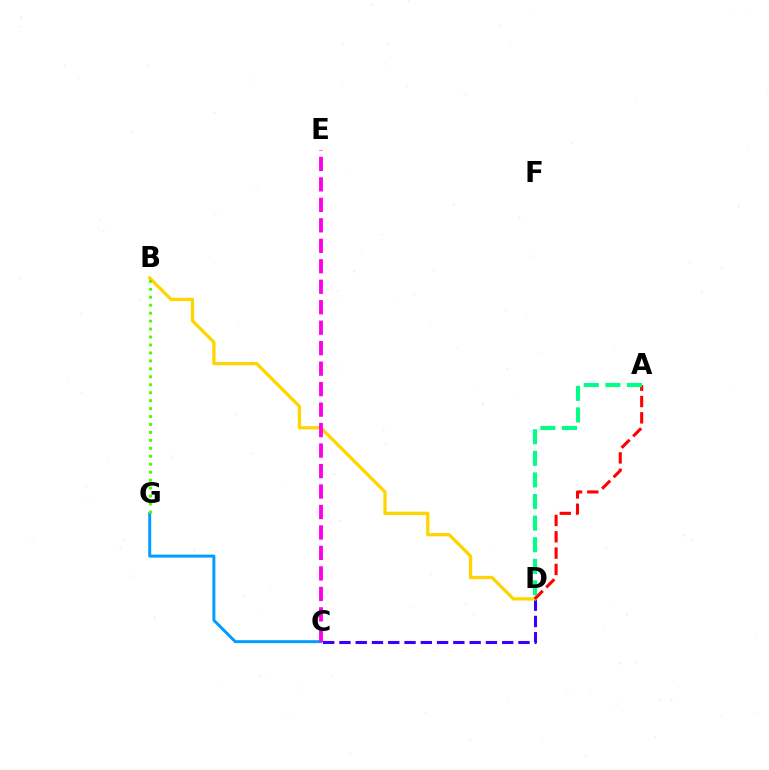{('C', 'D'): [{'color': '#3700ff', 'line_style': 'dashed', 'thickness': 2.21}], ('B', 'D'): [{'color': '#ffd500', 'line_style': 'solid', 'thickness': 2.37}], ('A', 'D'): [{'color': '#ff0000', 'line_style': 'dashed', 'thickness': 2.22}, {'color': '#00ff86', 'line_style': 'dashed', 'thickness': 2.93}], ('C', 'G'): [{'color': '#009eff', 'line_style': 'solid', 'thickness': 2.14}], ('B', 'G'): [{'color': '#4fff00', 'line_style': 'dotted', 'thickness': 2.16}], ('C', 'E'): [{'color': '#ff00ed', 'line_style': 'dashed', 'thickness': 2.78}]}